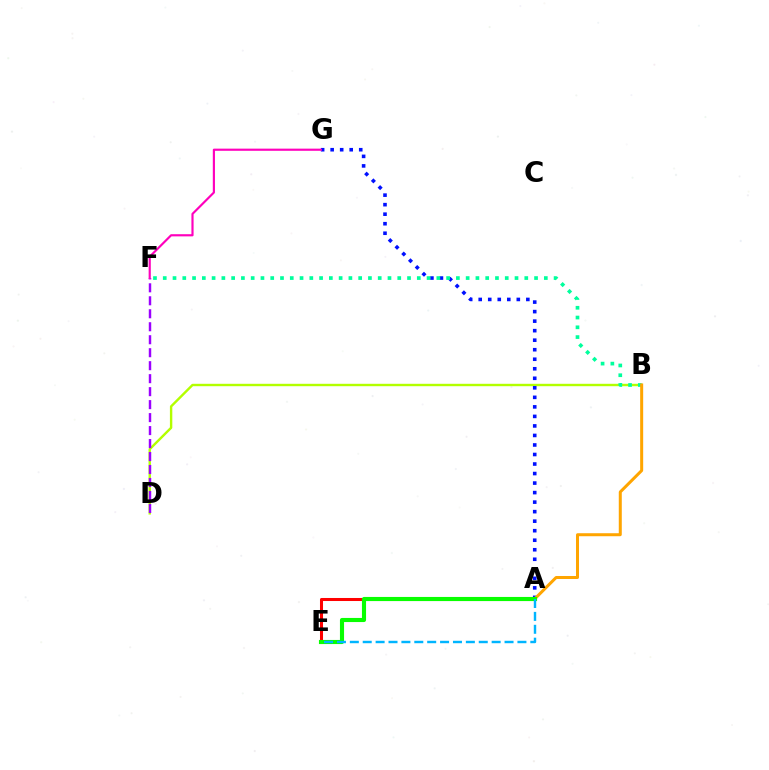{('B', 'D'): [{'color': '#b3ff00', 'line_style': 'solid', 'thickness': 1.73}], ('D', 'F'): [{'color': '#9b00ff', 'line_style': 'dashed', 'thickness': 1.76}], ('A', 'G'): [{'color': '#0010ff', 'line_style': 'dotted', 'thickness': 2.59}], ('B', 'F'): [{'color': '#00ff9d', 'line_style': 'dotted', 'thickness': 2.65}], ('A', 'E'): [{'color': '#ff0000', 'line_style': 'solid', 'thickness': 2.19}, {'color': '#08ff00', 'line_style': 'solid', 'thickness': 2.96}, {'color': '#00b5ff', 'line_style': 'dashed', 'thickness': 1.75}], ('A', 'B'): [{'color': '#ffa500', 'line_style': 'solid', 'thickness': 2.17}], ('F', 'G'): [{'color': '#ff00bd', 'line_style': 'solid', 'thickness': 1.56}]}